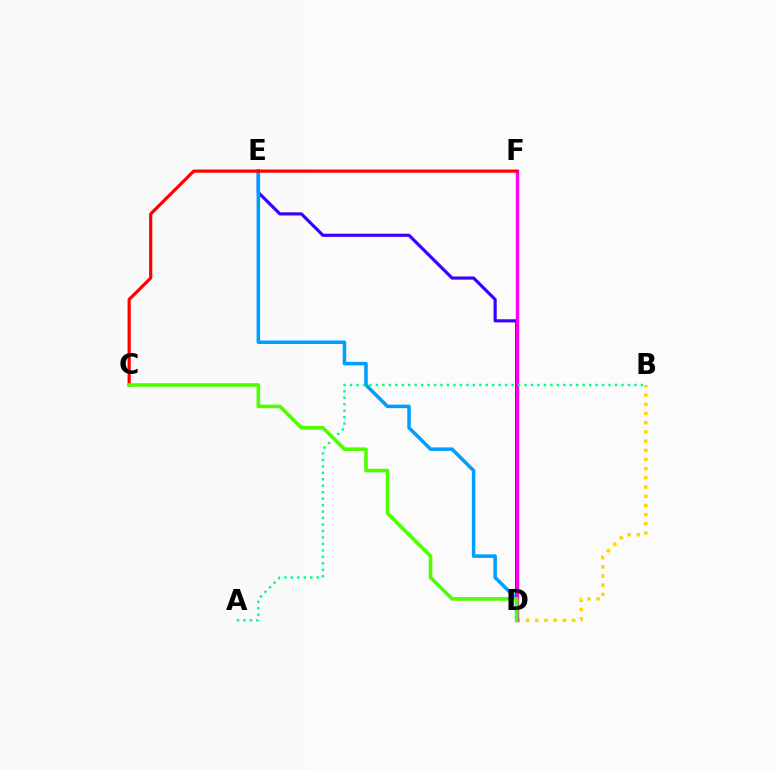{('D', 'E'): [{'color': '#3700ff', 'line_style': 'solid', 'thickness': 2.27}, {'color': '#009eff', 'line_style': 'solid', 'thickness': 2.54}], ('B', 'D'): [{'color': '#ffd500', 'line_style': 'dotted', 'thickness': 2.5}], ('D', 'F'): [{'color': '#ff00ed', 'line_style': 'solid', 'thickness': 2.46}], ('C', 'F'): [{'color': '#ff0000', 'line_style': 'solid', 'thickness': 2.29}], ('A', 'B'): [{'color': '#00ff86', 'line_style': 'dotted', 'thickness': 1.76}], ('C', 'D'): [{'color': '#4fff00', 'line_style': 'solid', 'thickness': 2.6}]}